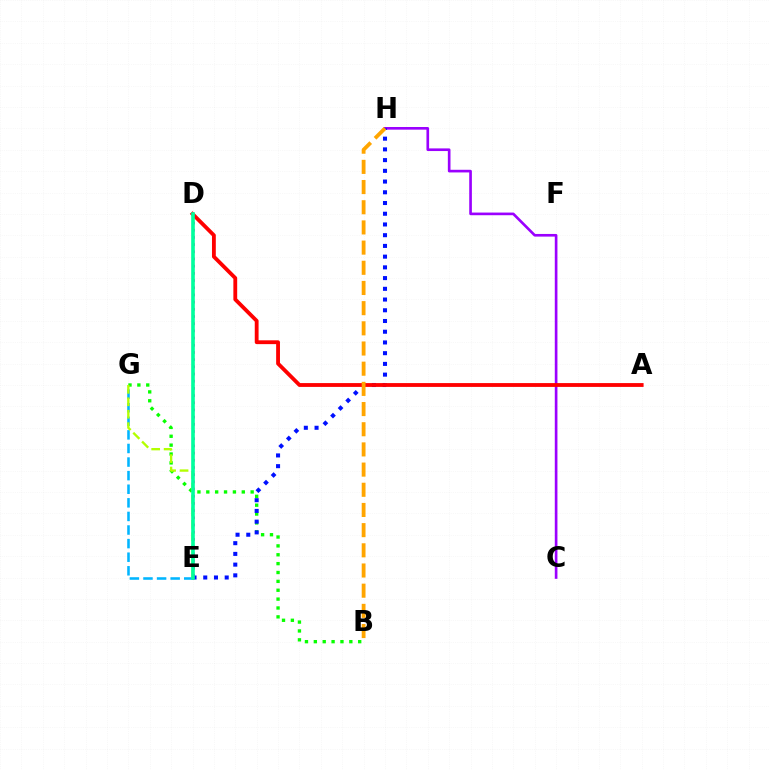{('C', 'H'): [{'color': '#9b00ff', 'line_style': 'solid', 'thickness': 1.91}], ('B', 'G'): [{'color': '#08ff00', 'line_style': 'dotted', 'thickness': 2.41}], ('E', 'G'): [{'color': '#00b5ff', 'line_style': 'dashed', 'thickness': 1.85}, {'color': '#b3ff00', 'line_style': 'dashed', 'thickness': 1.69}], ('D', 'E'): [{'color': '#ff00bd', 'line_style': 'dotted', 'thickness': 1.95}, {'color': '#00ff9d', 'line_style': 'solid', 'thickness': 2.62}], ('E', 'H'): [{'color': '#0010ff', 'line_style': 'dotted', 'thickness': 2.91}], ('A', 'D'): [{'color': '#ff0000', 'line_style': 'solid', 'thickness': 2.75}], ('B', 'H'): [{'color': '#ffa500', 'line_style': 'dashed', 'thickness': 2.74}]}